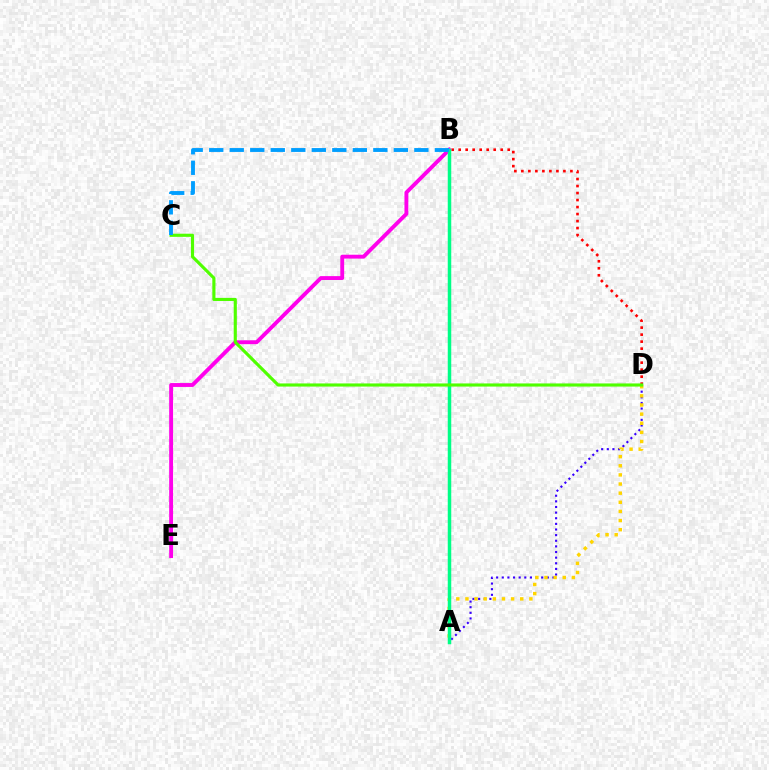{('A', 'D'): [{'color': '#3700ff', 'line_style': 'dotted', 'thickness': 1.53}, {'color': '#ffd500', 'line_style': 'dotted', 'thickness': 2.48}], ('B', 'D'): [{'color': '#ff0000', 'line_style': 'dotted', 'thickness': 1.9}], ('B', 'E'): [{'color': '#ff00ed', 'line_style': 'solid', 'thickness': 2.79}], ('A', 'B'): [{'color': '#00ff86', 'line_style': 'solid', 'thickness': 2.52}], ('C', 'D'): [{'color': '#4fff00', 'line_style': 'solid', 'thickness': 2.26}], ('B', 'C'): [{'color': '#009eff', 'line_style': 'dashed', 'thickness': 2.79}]}